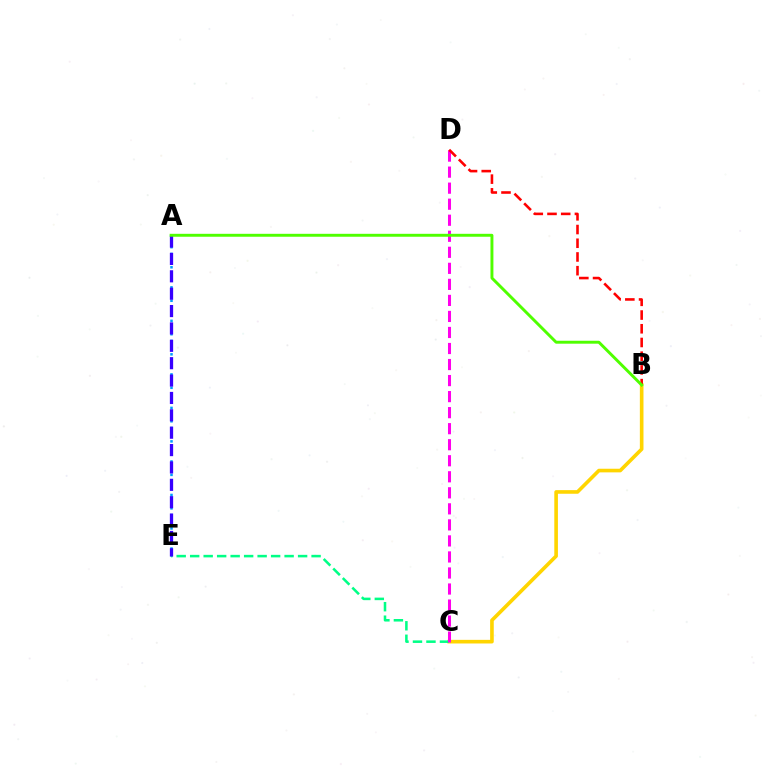{('B', 'C'): [{'color': '#ffd500', 'line_style': 'solid', 'thickness': 2.61}], ('A', 'E'): [{'color': '#009eff', 'line_style': 'dotted', 'thickness': 1.82}, {'color': '#3700ff', 'line_style': 'dashed', 'thickness': 2.36}], ('C', 'E'): [{'color': '#00ff86', 'line_style': 'dashed', 'thickness': 1.83}], ('C', 'D'): [{'color': '#ff00ed', 'line_style': 'dashed', 'thickness': 2.18}], ('B', 'D'): [{'color': '#ff0000', 'line_style': 'dashed', 'thickness': 1.86}], ('A', 'B'): [{'color': '#4fff00', 'line_style': 'solid', 'thickness': 2.11}]}